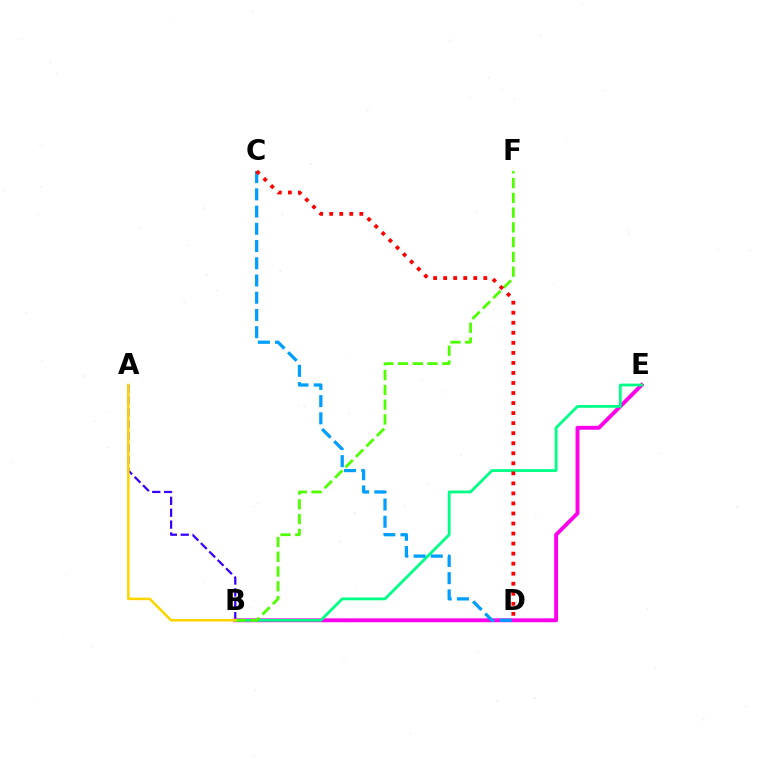{('A', 'B'): [{'color': '#3700ff', 'line_style': 'dashed', 'thickness': 1.61}, {'color': '#ffd500', 'line_style': 'solid', 'thickness': 1.83}], ('B', 'E'): [{'color': '#ff00ed', 'line_style': 'solid', 'thickness': 2.8}, {'color': '#00ff86', 'line_style': 'solid', 'thickness': 2.01}], ('C', 'D'): [{'color': '#009eff', 'line_style': 'dashed', 'thickness': 2.34}, {'color': '#ff0000', 'line_style': 'dotted', 'thickness': 2.73}], ('B', 'F'): [{'color': '#4fff00', 'line_style': 'dashed', 'thickness': 2.01}]}